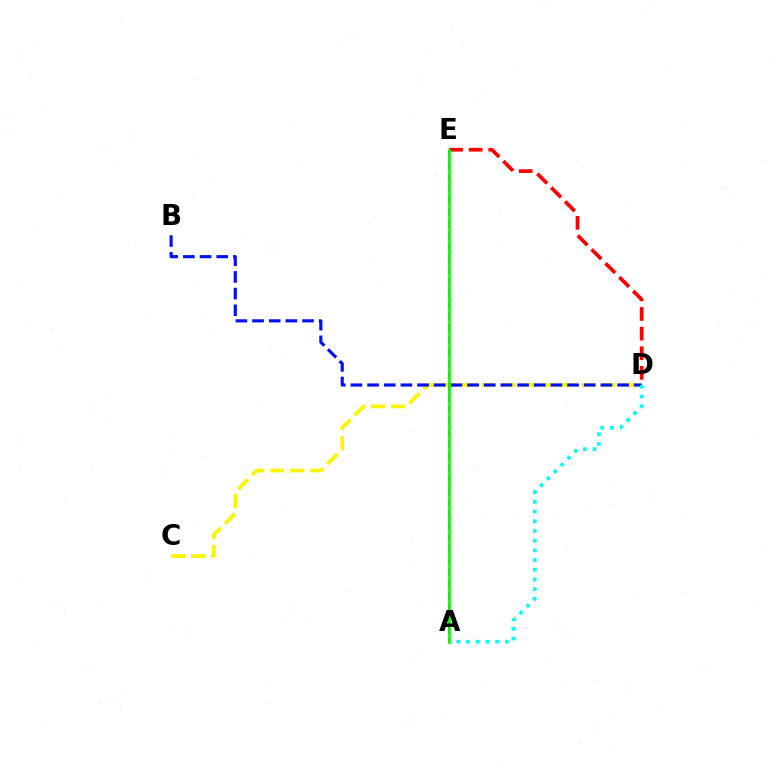{('C', 'D'): [{'color': '#fcf500', 'line_style': 'dashed', 'thickness': 2.71}], ('A', 'E'): [{'color': '#ee00ff', 'line_style': 'dashed', 'thickness': 1.58}, {'color': '#08ff00', 'line_style': 'solid', 'thickness': 1.92}], ('B', 'D'): [{'color': '#0010ff', 'line_style': 'dashed', 'thickness': 2.26}], ('A', 'D'): [{'color': '#00fff6', 'line_style': 'dotted', 'thickness': 2.64}], ('D', 'E'): [{'color': '#ff0000', 'line_style': 'dashed', 'thickness': 2.67}]}